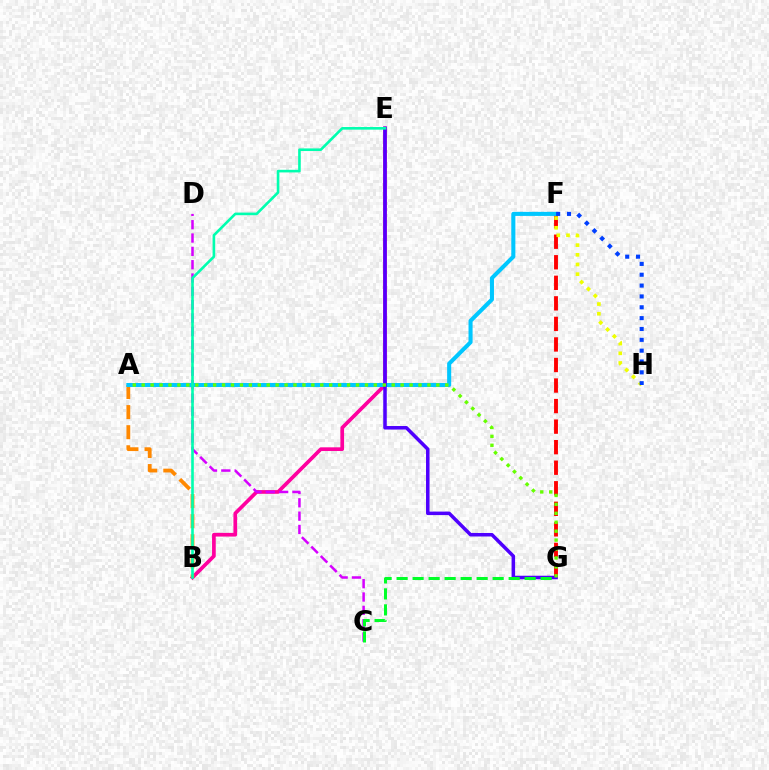{('F', 'G'): [{'color': '#ff0000', 'line_style': 'dashed', 'thickness': 2.79}], ('B', 'E'): [{'color': '#ff00a0', 'line_style': 'solid', 'thickness': 2.66}, {'color': '#00ffaf', 'line_style': 'solid', 'thickness': 1.89}], ('A', 'B'): [{'color': '#ff8800', 'line_style': 'dashed', 'thickness': 2.73}], ('C', 'D'): [{'color': '#d600ff', 'line_style': 'dashed', 'thickness': 1.81}], ('F', 'H'): [{'color': '#eeff00', 'line_style': 'dotted', 'thickness': 2.63}, {'color': '#003fff', 'line_style': 'dotted', 'thickness': 2.95}], ('A', 'F'): [{'color': '#00c7ff', 'line_style': 'solid', 'thickness': 2.92}], ('E', 'G'): [{'color': '#4f00ff', 'line_style': 'solid', 'thickness': 2.54}], ('C', 'G'): [{'color': '#00ff27', 'line_style': 'dashed', 'thickness': 2.17}], ('A', 'G'): [{'color': '#66ff00', 'line_style': 'dotted', 'thickness': 2.43}]}